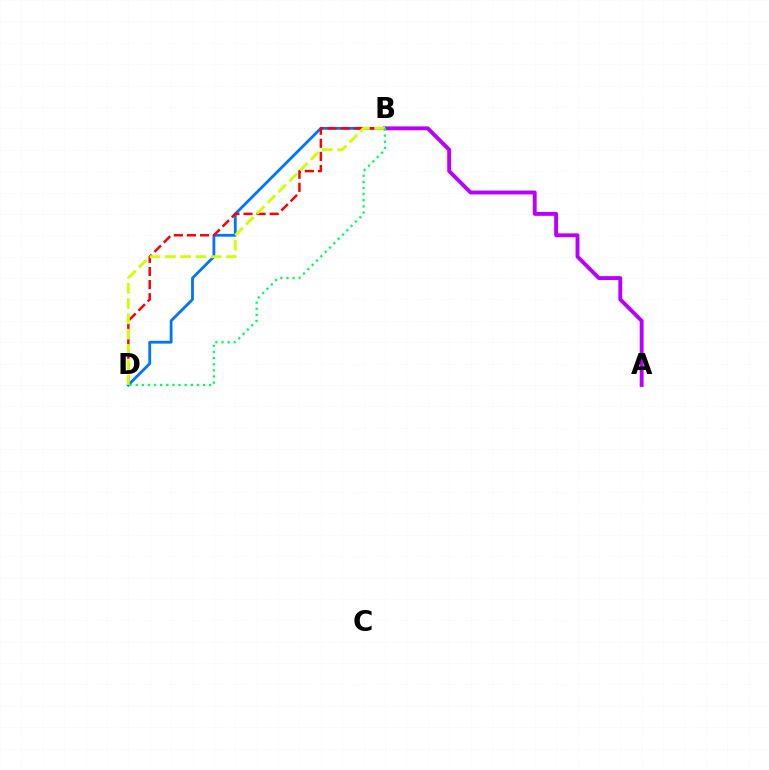{('A', 'B'): [{'color': '#b900ff', 'line_style': 'solid', 'thickness': 2.8}], ('B', 'D'): [{'color': '#0074ff', 'line_style': 'solid', 'thickness': 2.02}, {'color': '#ff0000', 'line_style': 'dashed', 'thickness': 1.78}, {'color': '#d1ff00', 'line_style': 'dashed', 'thickness': 2.08}, {'color': '#00ff5c', 'line_style': 'dotted', 'thickness': 1.66}]}